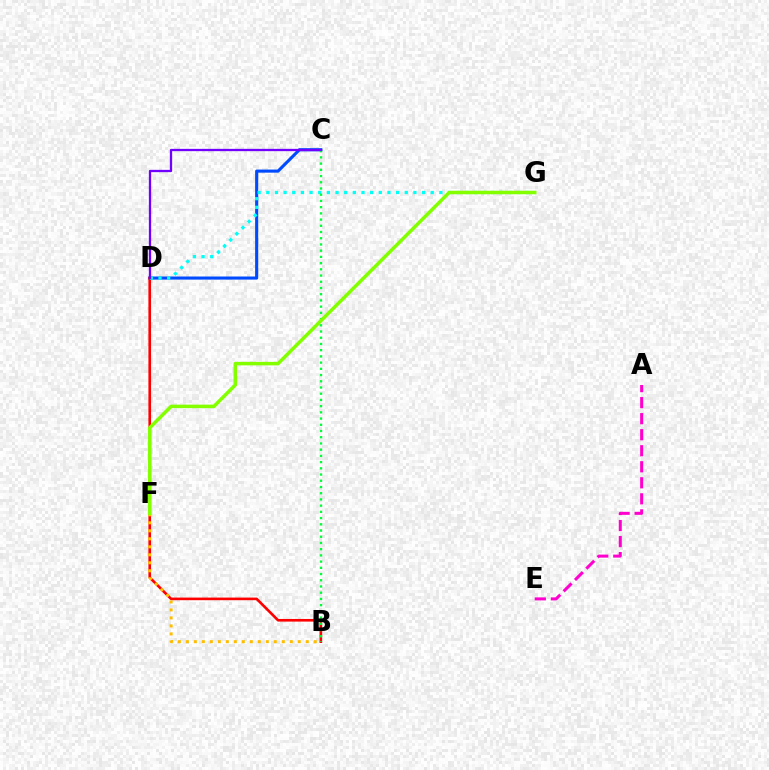{('C', 'D'): [{'color': '#004bff', 'line_style': 'solid', 'thickness': 2.23}, {'color': '#7200ff', 'line_style': 'solid', 'thickness': 1.65}], ('A', 'E'): [{'color': '#ff00cf', 'line_style': 'dashed', 'thickness': 2.18}], ('B', 'D'): [{'color': '#ff0000', 'line_style': 'solid', 'thickness': 1.89}], ('B', 'F'): [{'color': '#ffbd00', 'line_style': 'dotted', 'thickness': 2.17}], ('D', 'G'): [{'color': '#00fff6', 'line_style': 'dotted', 'thickness': 2.35}], ('B', 'C'): [{'color': '#00ff39', 'line_style': 'dotted', 'thickness': 1.69}], ('F', 'G'): [{'color': '#84ff00', 'line_style': 'solid', 'thickness': 2.52}]}